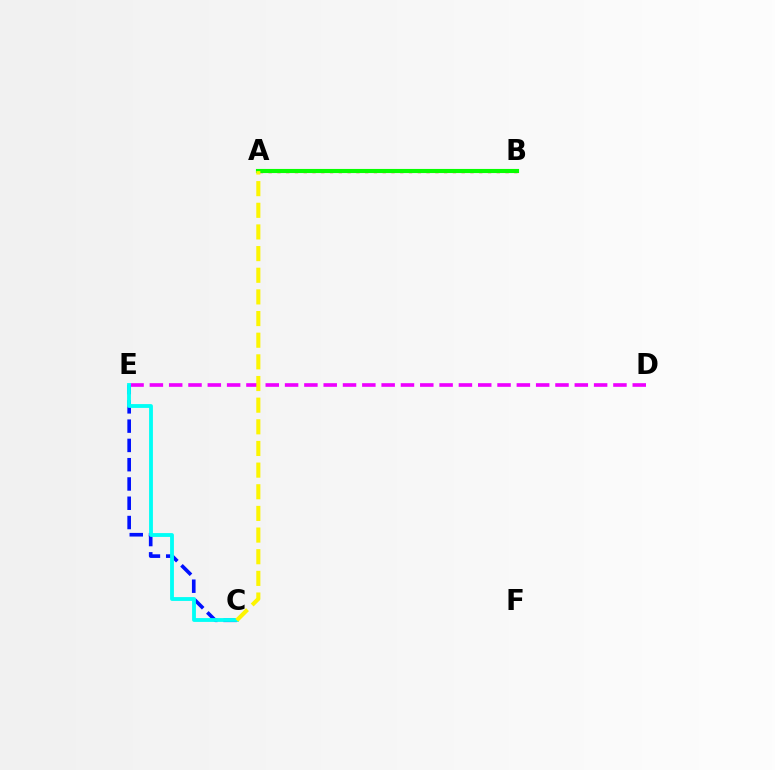{('A', 'B'): [{'color': '#ff0000', 'line_style': 'dotted', 'thickness': 2.38}, {'color': '#08ff00', 'line_style': 'solid', 'thickness': 2.96}], ('D', 'E'): [{'color': '#ee00ff', 'line_style': 'dashed', 'thickness': 2.62}], ('C', 'E'): [{'color': '#0010ff', 'line_style': 'dashed', 'thickness': 2.62}, {'color': '#00fff6', 'line_style': 'solid', 'thickness': 2.75}], ('A', 'C'): [{'color': '#fcf500', 'line_style': 'dashed', 'thickness': 2.94}]}